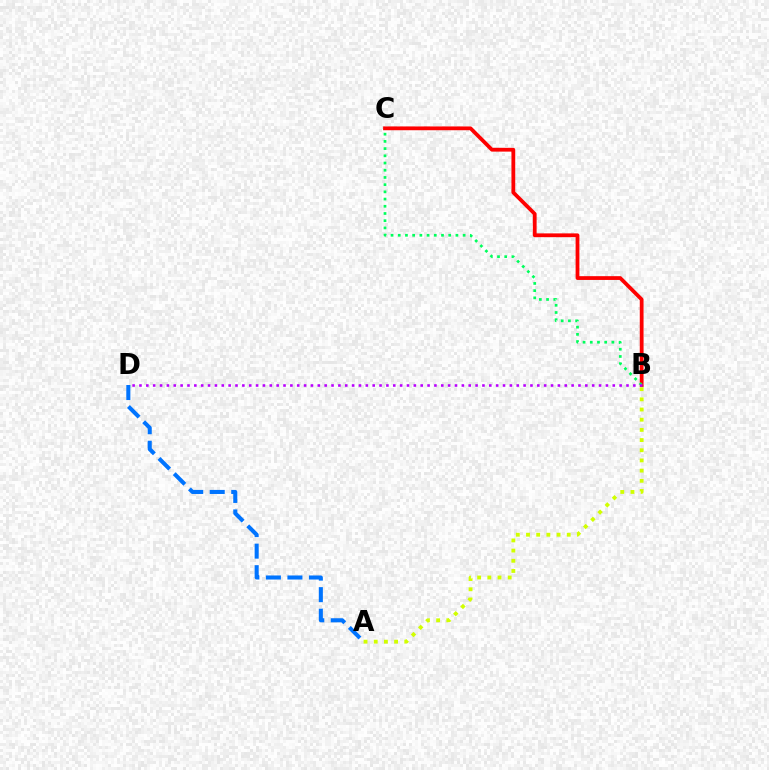{('B', 'C'): [{'color': '#ff0000', 'line_style': 'solid', 'thickness': 2.72}, {'color': '#00ff5c', 'line_style': 'dotted', 'thickness': 1.96}], ('A', 'B'): [{'color': '#d1ff00', 'line_style': 'dotted', 'thickness': 2.77}], ('B', 'D'): [{'color': '#b900ff', 'line_style': 'dotted', 'thickness': 1.86}], ('A', 'D'): [{'color': '#0074ff', 'line_style': 'dashed', 'thickness': 2.93}]}